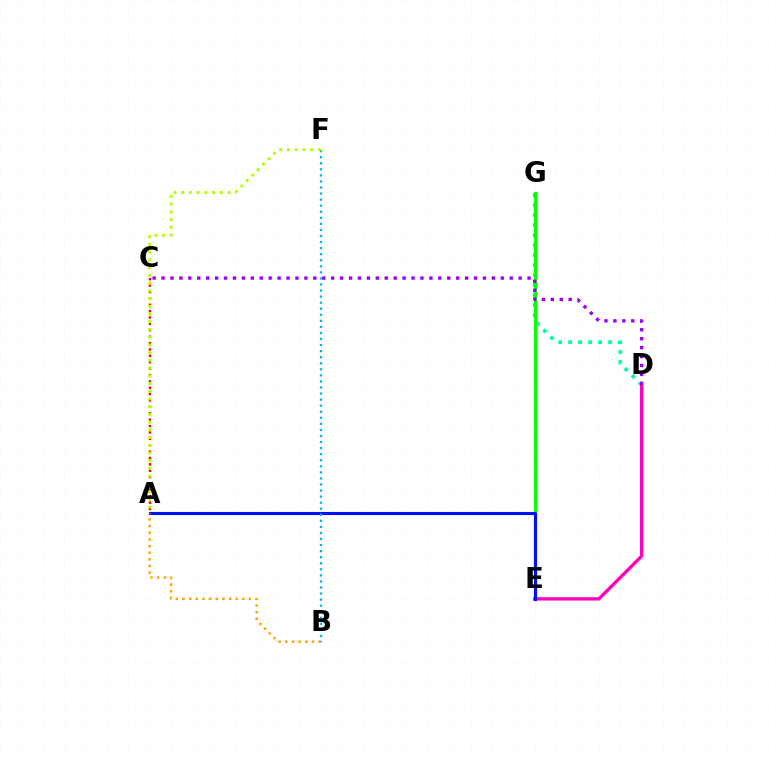{('D', 'G'): [{'color': '#00ff9d', 'line_style': 'dotted', 'thickness': 2.72}], ('E', 'G'): [{'color': '#08ff00', 'line_style': 'solid', 'thickness': 2.29}], ('D', 'E'): [{'color': '#ff00bd', 'line_style': 'solid', 'thickness': 2.38}], ('C', 'D'): [{'color': '#9b00ff', 'line_style': 'dotted', 'thickness': 2.43}], ('A', 'C'): [{'color': '#ff0000', 'line_style': 'dotted', 'thickness': 1.73}], ('A', 'E'): [{'color': '#0010ff', 'line_style': 'solid', 'thickness': 2.22}], ('A', 'B'): [{'color': '#ffa500', 'line_style': 'dotted', 'thickness': 1.81}], ('B', 'F'): [{'color': '#00b5ff', 'line_style': 'dotted', 'thickness': 1.65}], ('A', 'F'): [{'color': '#b3ff00', 'line_style': 'dotted', 'thickness': 2.1}]}